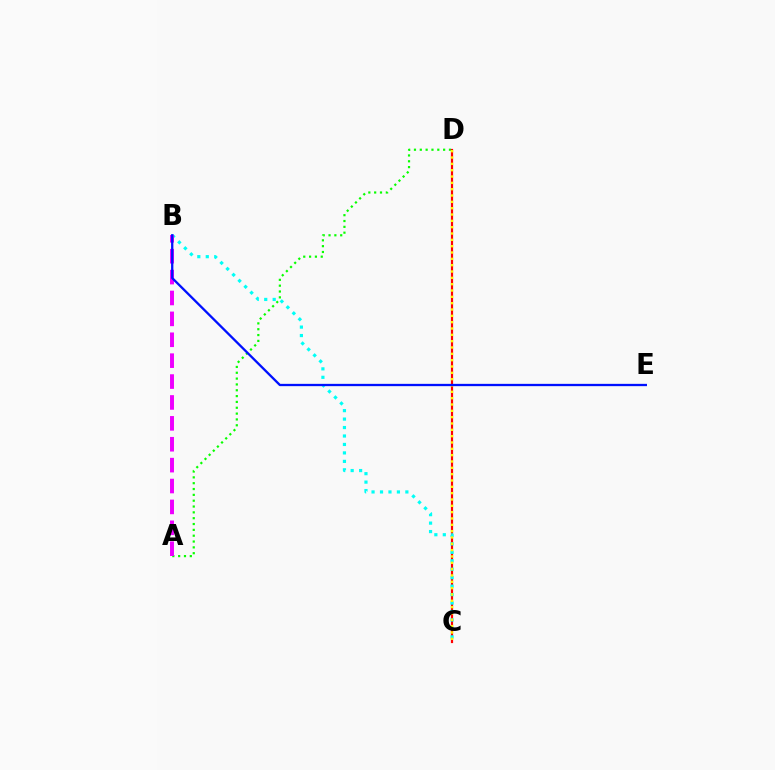{('A', 'D'): [{'color': '#08ff00', 'line_style': 'dotted', 'thickness': 1.59}], ('C', 'D'): [{'color': '#ff0000', 'line_style': 'solid', 'thickness': 1.58}, {'color': '#fcf500', 'line_style': 'dotted', 'thickness': 1.72}], ('B', 'C'): [{'color': '#00fff6', 'line_style': 'dotted', 'thickness': 2.3}], ('A', 'B'): [{'color': '#ee00ff', 'line_style': 'dashed', 'thickness': 2.84}], ('B', 'E'): [{'color': '#0010ff', 'line_style': 'solid', 'thickness': 1.66}]}